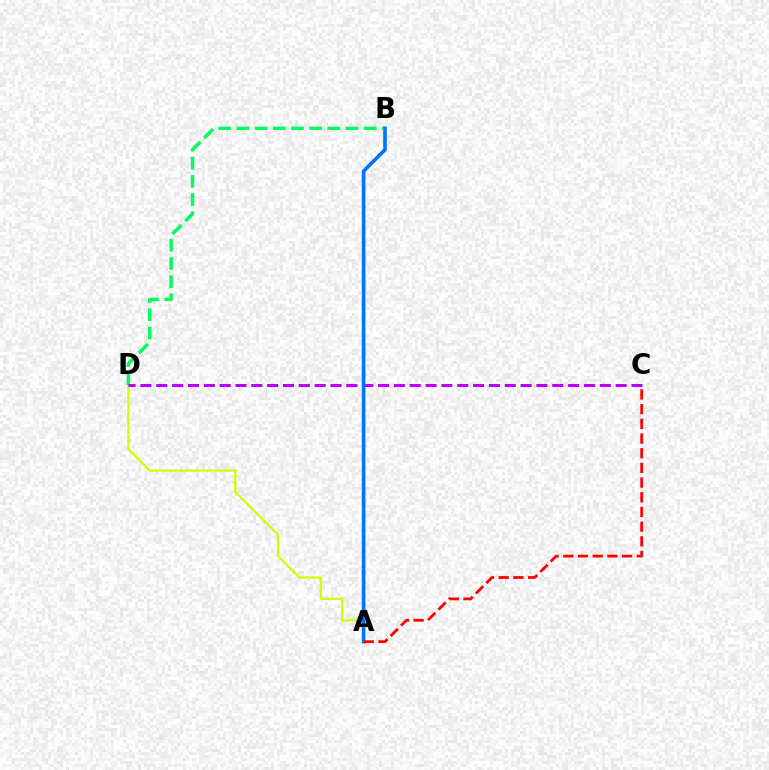{('A', 'D'): [{'color': '#d1ff00', 'line_style': 'solid', 'thickness': 1.62}], ('B', 'D'): [{'color': '#00ff5c', 'line_style': 'dashed', 'thickness': 2.47}], ('C', 'D'): [{'color': '#b900ff', 'line_style': 'dashed', 'thickness': 2.15}], ('A', 'B'): [{'color': '#0074ff', 'line_style': 'solid', 'thickness': 2.6}], ('A', 'C'): [{'color': '#ff0000', 'line_style': 'dashed', 'thickness': 2.0}]}